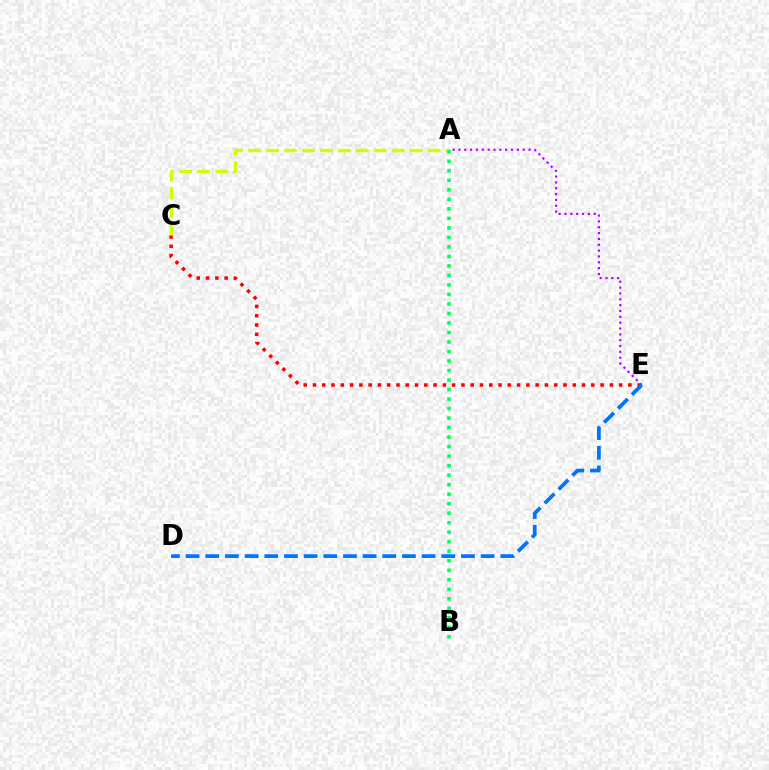{('A', 'E'): [{'color': '#b900ff', 'line_style': 'dotted', 'thickness': 1.59}], ('C', 'E'): [{'color': '#ff0000', 'line_style': 'dotted', 'thickness': 2.52}], ('D', 'E'): [{'color': '#0074ff', 'line_style': 'dashed', 'thickness': 2.67}], ('A', 'C'): [{'color': '#d1ff00', 'line_style': 'dashed', 'thickness': 2.44}], ('A', 'B'): [{'color': '#00ff5c', 'line_style': 'dotted', 'thickness': 2.58}]}